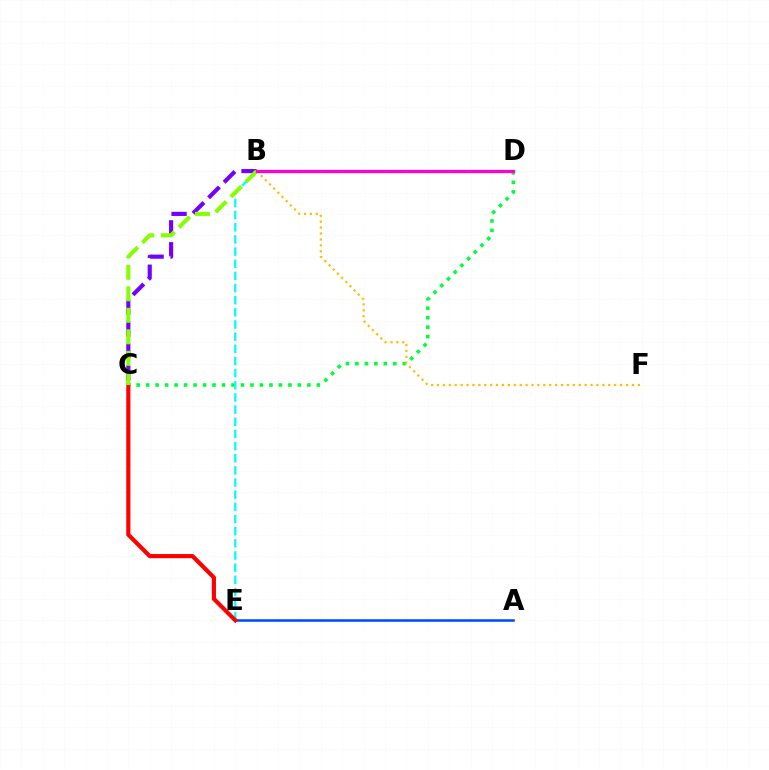{('C', 'D'): [{'color': '#00ff39', 'line_style': 'dotted', 'thickness': 2.58}], ('B', 'E'): [{'color': '#00fff6', 'line_style': 'dashed', 'thickness': 1.65}], ('A', 'E'): [{'color': '#004bff', 'line_style': 'solid', 'thickness': 1.84}], ('B', 'F'): [{'color': '#ffbd00', 'line_style': 'dotted', 'thickness': 1.6}], ('B', 'C'): [{'color': '#7200ff', 'line_style': 'dashed', 'thickness': 2.98}, {'color': '#84ff00', 'line_style': 'dashed', 'thickness': 2.92}], ('C', 'E'): [{'color': '#ff0000', 'line_style': 'solid', 'thickness': 2.99}], ('B', 'D'): [{'color': '#ff00cf', 'line_style': 'solid', 'thickness': 2.34}]}